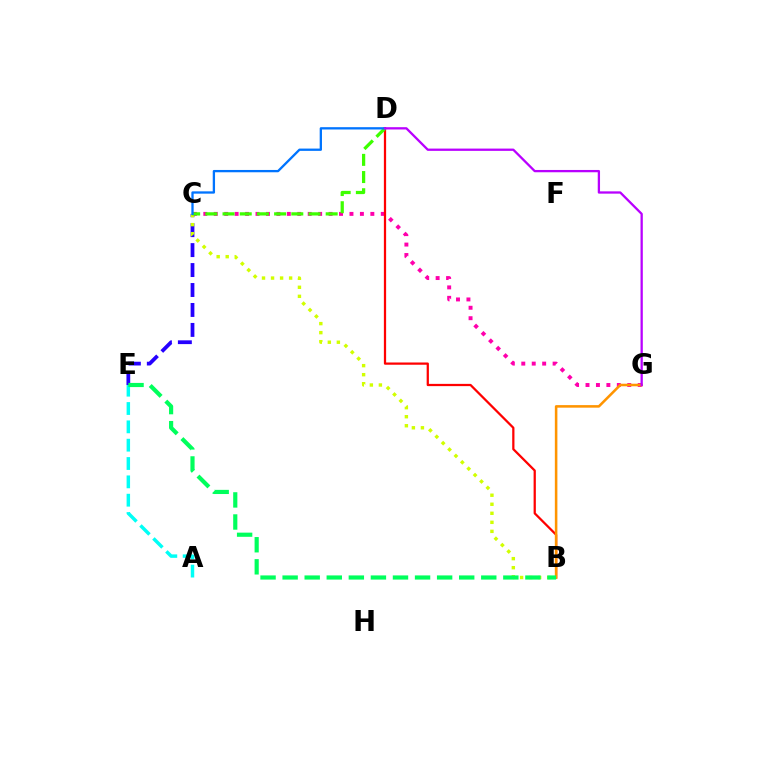{('C', 'E'): [{'color': '#2500ff', 'line_style': 'dashed', 'thickness': 2.71}], ('C', 'G'): [{'color': '#ff00ac', 'line_style': 'dotted', 'thickness': 2.84}], ('B', 'D'): [{'color': '#ff0000', 'line_style': 'solid', 'thickness': 1.62}], ('B', 'G'): [{'color': '#ff9400', 'line_style': 'solid', 'thickness': 1.84}], ('B', 'C'): [{'color': '#d1ff00', 'line_style': 'dotted', 'thickness': 2.45}], ('C', 'D'): [{'color': '#3dff00', 'line_style': 'dashed', 'thickness': 2.34}, {'color': '#0074ff', 'line_style': 'solid', 'thickness': 1.66}], ('A', 'E'): [{'color': '#00fff6', 'line_style': 'dashed', 'thickness': 2.49}], ('D', 'G'): [{'color': '#b900ff', 'line_style': 'solid', 'thickness': 1.65}], ('B', 'E'): [{'color': '#00ff5c', 'line_style': 'dashed', 'thickness': 3.0}]}